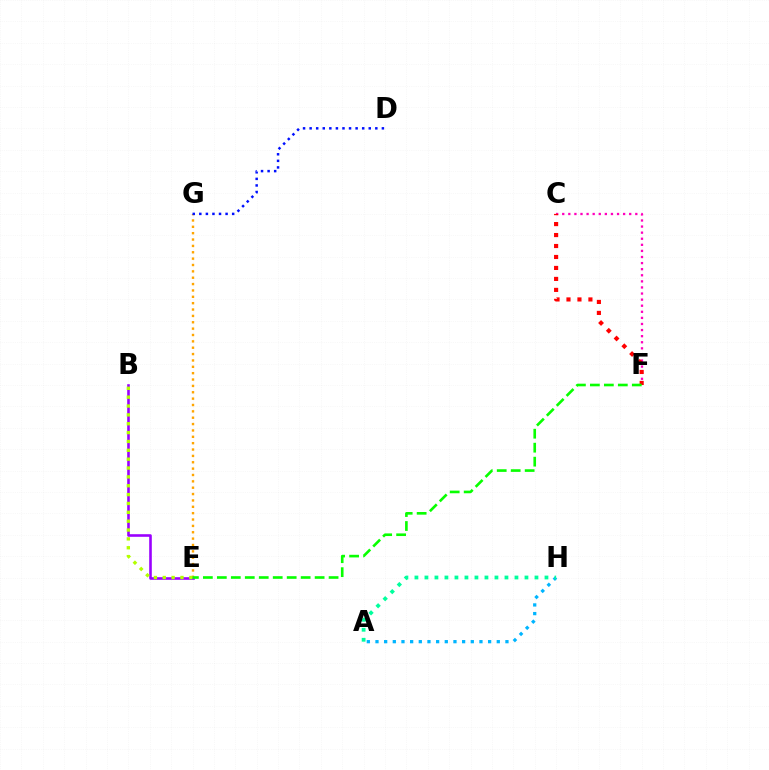{('C', 'F'): [{'color': '#ff00bd', 'line_style': 'dotted', 'thickness': 1.65}, {'color': '#ff0000', 'line_style': 'dotted', 'thickness': 2.98}], ('A', 'H'): [{'color': '#00b5ff', 'line_style': 'dotted', 'thickness': 2.35}, {'color': '#00ff9d', 'line_style': 'dotted', 'thickness': 2.72}], ('B', 'E'): [{'color': '#9b00ff', 'line_style': 'solid', 'thickness': 1.87}, {'color': '#b3ff00', 'line_style': 'dotted', 'thickness': 2.41}], ('E', 'G'): [{'color': '#ffa500', 'line_style': 'dotted', 'thickness': 1.73}], ('D', 'G'): [{'color': '#0010ff', 'line_style': 'dotted', 'thickness': 1.79}], ('E', 'F'): [{'color': '#08ff00', 'line_style': 'dashed', 'thickness': 1.9}]}